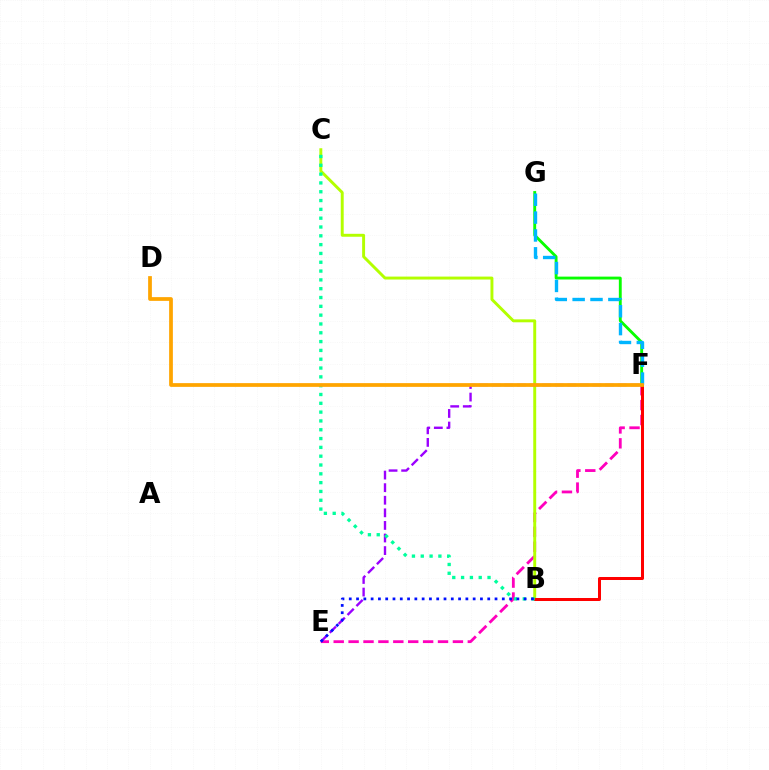{('E', 'F'): [{'color': '#ff00bd', 'line_style': 'dashed', 'thickness': 2.02}, {'color': '#9b00ff', 'line_style': 'dashed', 'thickness': 1.71}], ('B', 'C'): [{'color': '#b3ff00', 'line_style': 'solid', 'thickness': 2.11}, {'color': '#00ff9d', 'line_style': 'dotted', 'thickness': 2.39}], ('B', 'F'): [{'color': '#ff0000', 'line_style': 'solid', 'thickness': 2.16}], ('F', 'G'): [{'color': '#08ff00', 'line_style': 'solid', 'thickness': 2.06}, {'color': '#00b5ff', 'line_style': 'dashed', 'thickness': 2.43}], ('B', 'E'): [{'color': '#0010ff', 'line_style': 'dotted', 'thickness': 1.98}], ('D', 'F'): [{'color': '#ffa500', 'line_style': 'solid', 'thickness': 2.7}]}